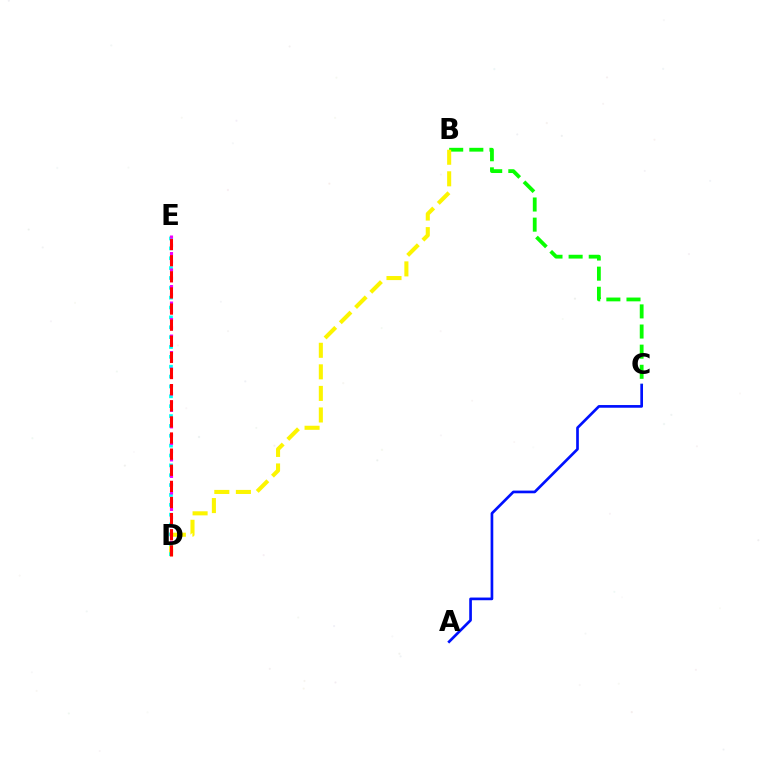{('A', 'C'): [{'color': '#0010ff', 'line_style': 'solid', 'thickness': 1.93}], ('B', 'C'): [{'color': '#08ff00', 'line_style': 'dashed', 'thickness': 2.73}], ('B', 'D'): [{'color': '#fcf500', 'line_style': 'dashed', 'thickness': 2.93}], ('D', 'E'): [{'color': '#00fff6', 'line_style': 'dotted', 'thickness': 2.68}, {'color': '#ee00ff', 'line_style': 'dotted', 'thickness': 2.24}, {'color': '#ff0000', 'line_style': 'dashed', 'thickness': 2.19}]}